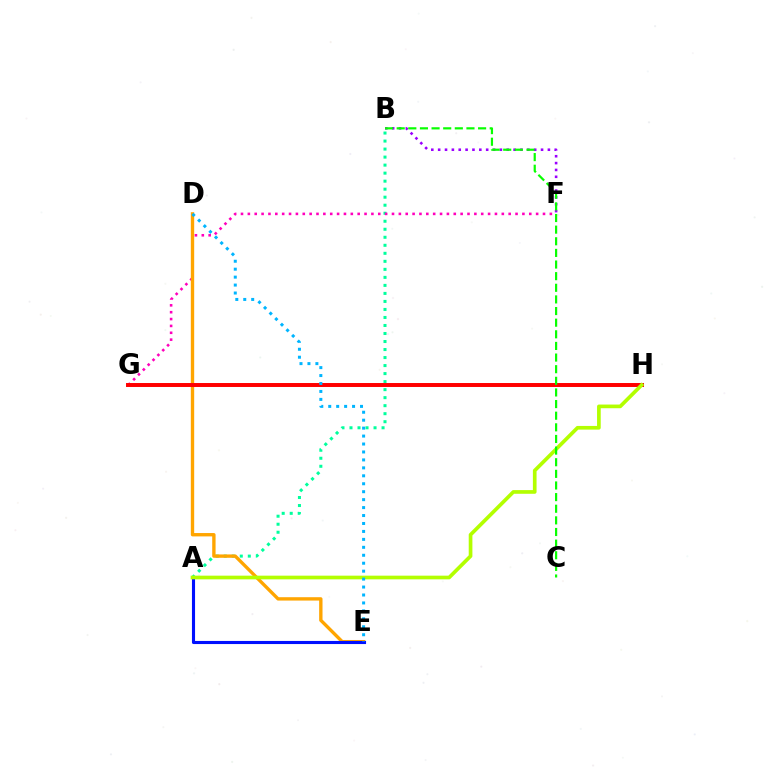{('B', 'F'): [{'color': '#9b00ff', 'line_style': 'dotted', 'thickness': 1.86}], ('A', 'B'): [{'color': '#00ff9d', 'line_style': 'dotted', 'thickness': 2.18}], ('F', 'G'): [{'color': '#ff00bd', 'line_style': 'dotted', 'thickness': 1.86}], ('D', 'E'): [{'color': '#ffa500', 'line_style': 'solid', 'thickness': 2.42}, {'color': '#00b5ff', 'line_style': 'dotted', 'thickness': 2.16}], ('G', 'H'): [{'color': '#ff0000', 'line_style': 'solid', 'thickness': 2.85}], ('A', 'E'): [{'color': '#0010ff', 'line_style': 'solid', 'thickness': 2.23}], ('A', 'H'): [{'color': '#b3ff00', 'line_style': 'solid', 'thickness': 2.65}], ('B', 'C'): [{'color': '#08ff00', 'line_style': 'dashed', 'thickness': 1.58}]}